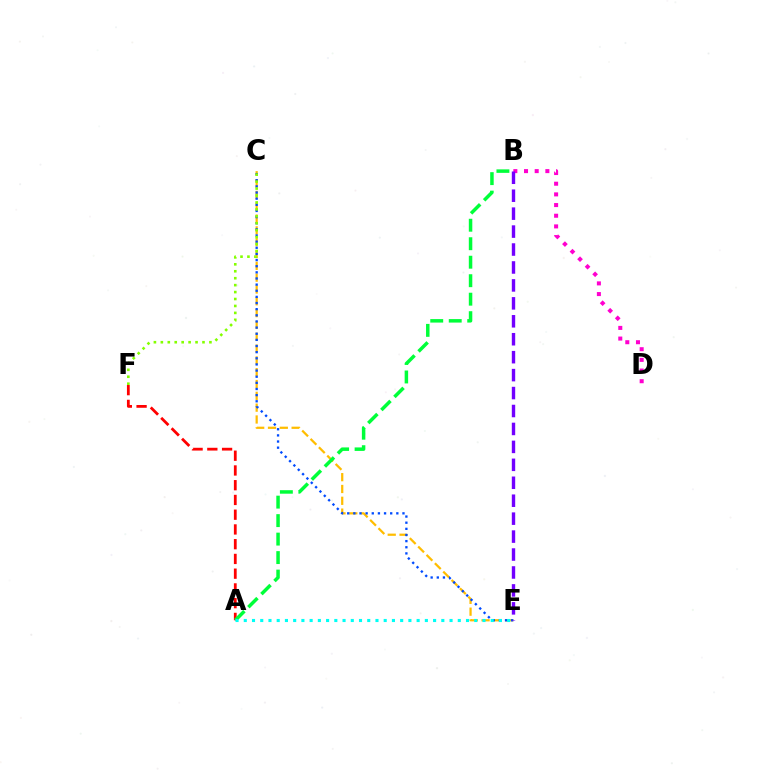{('C', 'E'): [{'color': '#ffbd00', 'line_style': 'dashed', 'thickness': 1.61}, {'color': '#004bff', 'line_style': 'dotted', 'thickness': 1.67}], ('A', 'F'): [{'color': '#ff0000', 'line_style': 'dashed', 'thickness': 2.0}], ('A', 'B'): [{'color': '#00ff39', 'line_style': 'dashed', 'thickness': 2.51}], ('A', 'E'): [{'color': '#00fff6', 'line_style': 'dotted', 'thickness': 2.24}], ('C', 'F'): [{'color': '#84ff00', 'line_style': 'dotted', 'thickness': 1.89}], ('B', 'D'): [{'color': '#ff00cf', 'line_style': 'dotted', 'thickness': 2.9}], ('B', 'E'): [{'color': '#7200ff', 'line_style': 'dashed', 'thickness': 2.44}]}